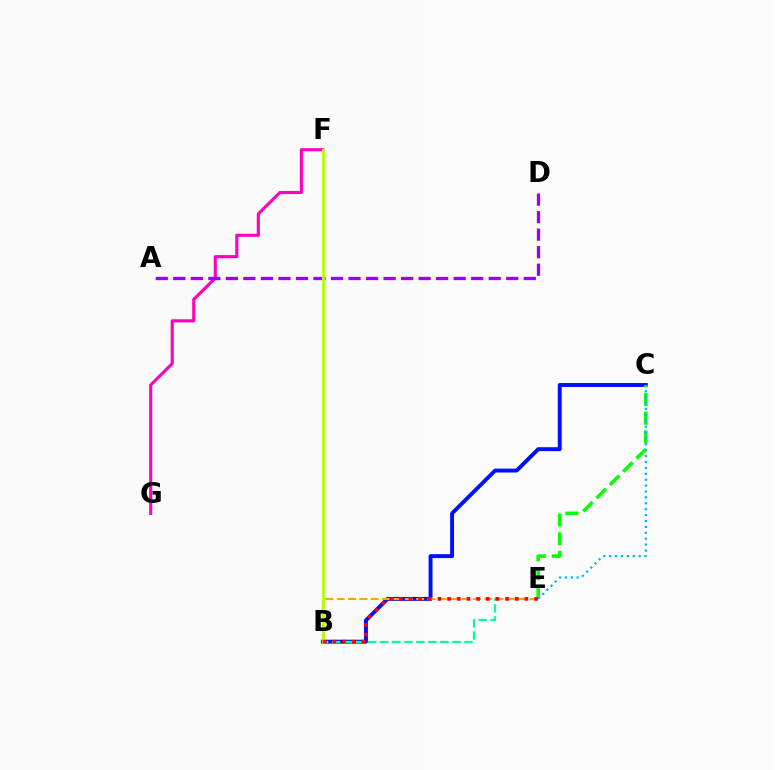{('B', 'C'): [{'color': '#0010ff', 'line_style': 'solid', 'thickness': 2.82}], ('B', 'E'): [{'color': '#00ff9d', 'line_style': 'dashed', 'thickness': 1.63}, {'color': '#ffa500', 'line_style': 'dashed', 'thickness': 1.54}, {'color': '#ff0000', 'line_style': 'dotted', 'thickness': 2.62}], ('C', 'E'): [{'color': '#08ff00', 'line_style': 'dashed', 'thickness': 2.55}, {'color': '#00b5ff', 'line_style': 'dotted', 'thickness': 1.6}], ('F', 'G'): [{'color': '#ff00bd', 'line_style': 'solid', 'thickness': 2.23}], ('A', 'D'): [{'color': '#9b00ff', 'line_style': 'dashed', 'thickness': 2.38}], ('B', 'F'): [{'color': '#b3ff00', 'line_style': 'solid', 'thickness': 2.0}]}